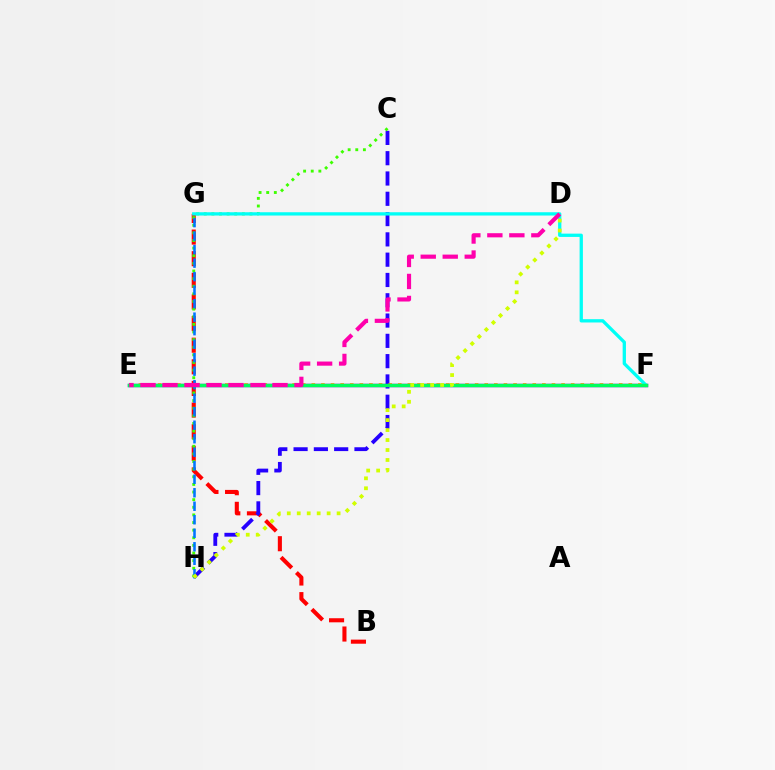{('E', 'F'): [{'color': '#b900ff', 'line_style': 'solid', 'thickness': 2.49}, {'color': '#ff9400', 'line_style': 'dotted', 'thickness': 2.61}, {'color': '#00ff5c', 'line_style': 'solid', 'thickness': 2.49}], ('B', 'G'): [{'color': '#ff0000', 'line_style': 'dashed', 'thickness': 2.94}], ('C', 'H'): [{'color': '#2500ff', 'line_style': 'dashed', 'thickness': 2.76}, {'color': '#3dff00', 'line_style': 'dotted', 'thickness': 2.07}], ('G', 'H'): [{'color': '#0074ff', 'line_style': 'dashed', 'thickness': 1.83}], ('F', 'G'): [{'color': '#00fff6', 'line_style': 'solid', 'thickness': 2.37}], ('D', 'H'): [{'color': '#d1ff00', 'line_style': 'dotted', 'thickness': 2.71}], ('D', 'E'): [{'color': '#ff00ac', 'line_style': 'dashed', 'thickness': 2.99}]}